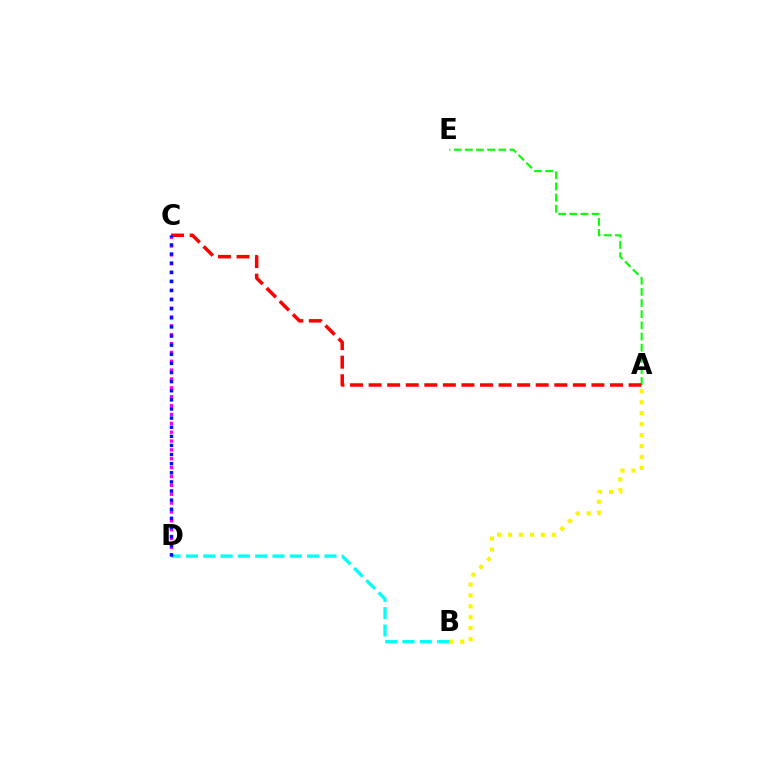{('A', 'B'): [{'color': '#fcf500', 'line_style': 'dotted', 'thickness': 2.97}], ('A', 'E'): [{'color': '#08ff00', 'line_style': 'dashed', 'thickness': 1.52}], ('A', 'C'): [{'color': '#ff0000', 'line_style': 'dashed', 'thickness': 2.52}], ('B', 'D'): [{'color': '#00fff6', 'line_style': 'dashed', 'thickness': 2.35}], ('C', 'D'): [{'color': '#ee00ff', 'line_style': 'dotted', 'thickness': 2.41}, {'color': '#0010ff', 'line_style': 'dotted', 'thickness': 2.48}]}